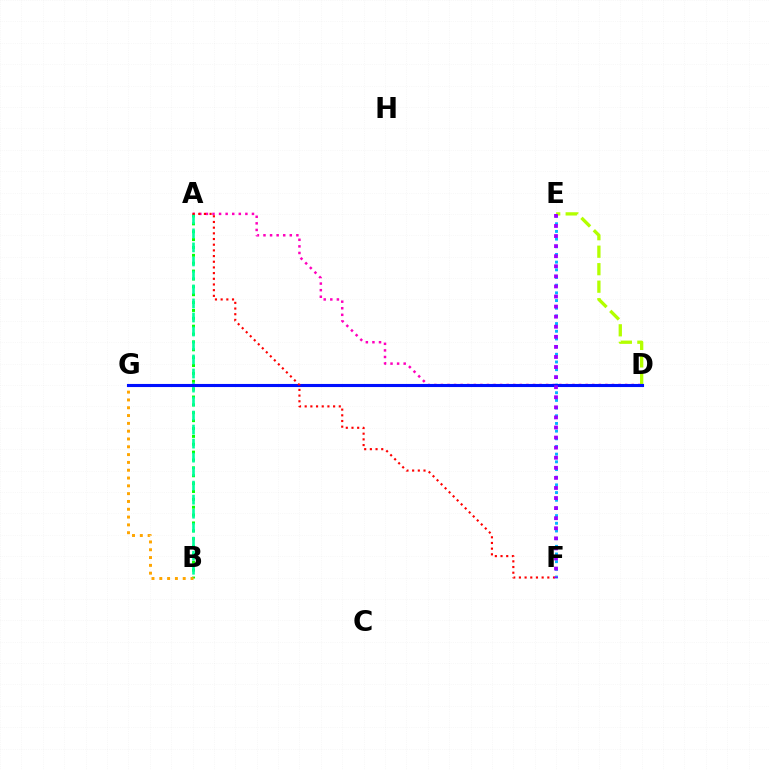{('A', 'D'): [{'color': '#ff00bd', 'line_style': 'dotted', 'thickness': 1.79}], ('D', 'E'): [{'color': '#b3ff00', 'line_style': 'dashed', 'thickness': 2.38}], ('E', 'F'): [{'color': '#00b5ff', 'line_style': 'dotted', 'thickness': 2.09}, {'color': '#9b00ff', 'line_style': 'dotted', 'thickness': 2.74}], ('A', 'B'): [{'color': '#08ff00', 'line_style': 'dotted', 'thickness': 2.14}, {'color': '#00ff9d', 'line_style': 'dashed', 'thickness': 1.9}], ('B', 'G'): [{'color': '#ffa500', 'line_style': 'dotted', 'thickness': 2.12}], ('D', 'G'): [{'color': '#0010ff', 'line_style': 'solid', 'thickness': 2.23}], ('A', 'F'): [{'color': '#ff0000', 'line_style': 'dotted', 'thickness': 1.54}]}